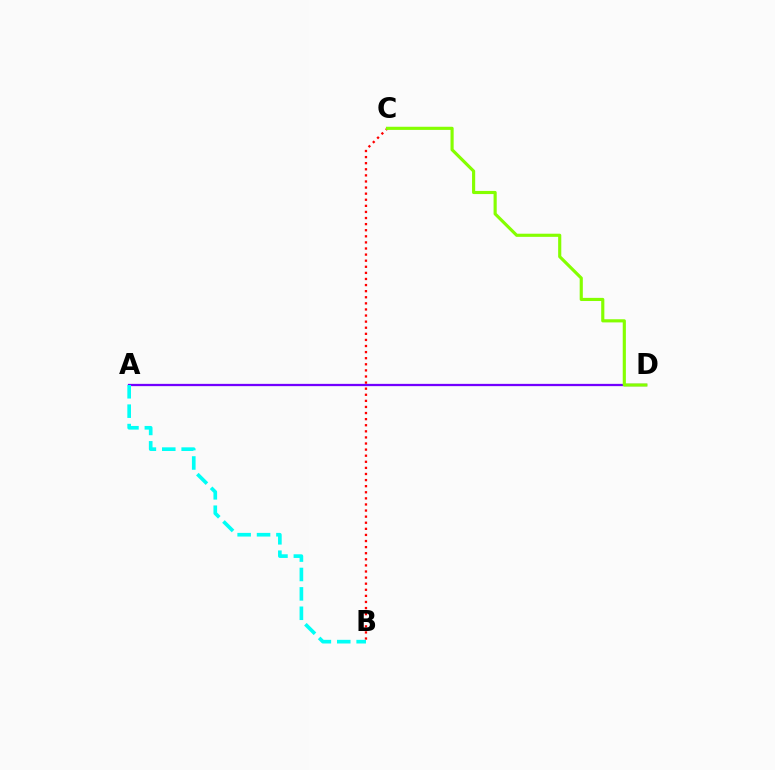{('A', 'D'): [{'color': '#7200ff', 'line_style': 'solid', 'thickness': 1.64}], ('B', 'C'): [{'color': '#ff0000', 'line_style': 'dotted', 'thickness': 1.66}], ('C', 'D'): [{'color': '#84ff00', 'line_style': 'solid', 'thickness': 2.26}], ('A', 'B'): [{'color': '#00fff6', 'line_style': 'dashed', 'thickness': 2.64}]}